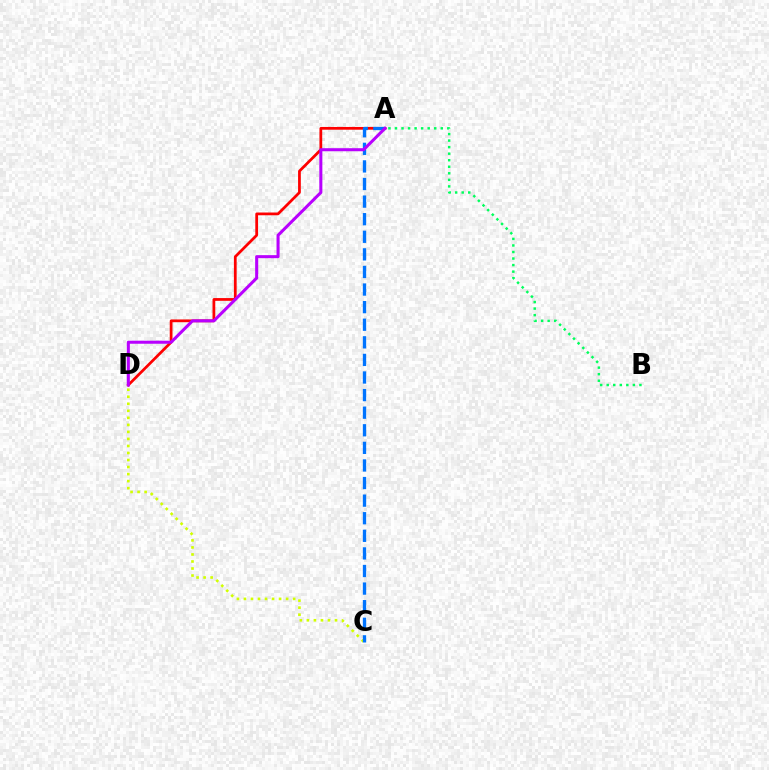{('A', 'D'): [{'color': '#ff0000', 'line_style': 'solid', 'thickness': 1.98}, {'color': '#b900ff', 'line_style': 'solid', 'thickness': 2.19}], ('A', 'B'): [{'color': '#00ff5c', 'line_style': 'dotted', 'thickness': 1.78}], ('C', 'D'): [{'color': '#d1ff00', 'line_style': 'dotted', 'thickness': 1.91}], ('A', 'C'): [{'color': '#0074ff', 'line_style': 'dashed', 'thickness': 2.39}]}